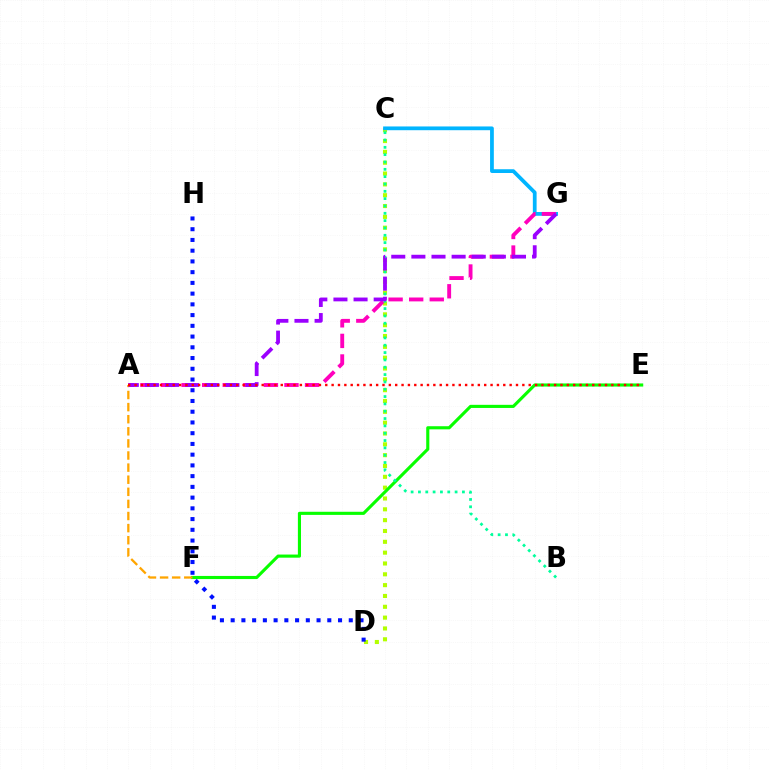{('C', 'D'): [{'color': '#b3ff00', 'line_style': 'dotted', 'thickness': 2.94}], ('E', 'F'): [{'color': '#08ff00', 'line_style': 'solid', 'thickness': 2.25}], ('C', 'G'): [{'color': '#00b5ff', 'line_style': 'solid', 'thickness': 2.71}], ('A', 'G'): [{'color': '#ff00bd', 'line_style': 'dashed', 'thickness': 2.8}, {'color': '#9b00ff', 'line_style': 'dashed', 'thickness': 2.73}], ('B', 'C'): [{'color': '#00ff9d', 'line_style': 'dotted', 'thickness': 1.99}], ('D', 'H'): [{'color': '#0010ff', 'line_style': 'dotted', 'thickness': 2.92}], ('A', 'F'): [{'color': '#ffa500', 'line_style': 'dashed', 'thickness': 1.64}], ('A', 'E'): [{'color': '#ff0000', 'line_style': 'dotted', 'thickness': 1.73}]}